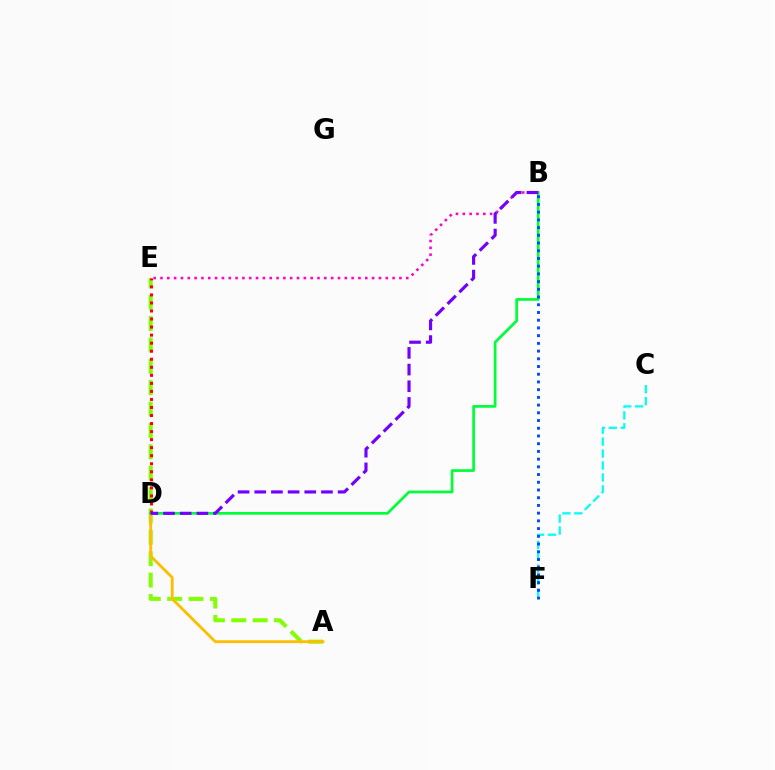{('C', 'F'): [{'color': '#00fff6', 'line_style': 'dashed', 'thickness': 1.62}], ('A', 'E'): [{'color': '#84ff00', 'line_style': 'dashed', 'thickness': 2.9}], ('A', 'D'): [{'color': '#ffbd00', 'line_style': 'solid', 'thickness': 2.03}], ('B', 'D'): [{'color': '#00ff39', 'line_style': 'solid', 'thickness': 1.95}, {'color': '#7200ff', 'line_style': 'dashed', 'thickness': 2.27}], ('D', 'E'): [{'color': '#ff0000', 'line_style': 'dotted', 'thickness': 2.18}], ('B', 'F'): [{'color': '#004bff', 'line_style': 'dotted', 'thickness': 2.1}], ('B', 'E'): [{'color': '#ff00cf', 'line_style': 'dotted', 'thickness': 1.85}]}